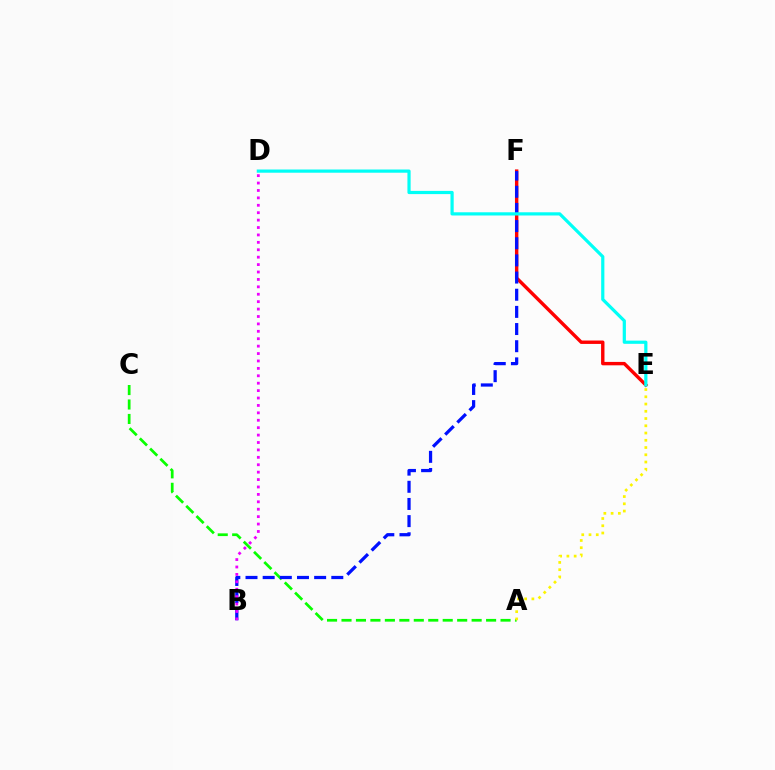{('E', 'F'): [{'color': '#ff0000', 'line_style': 'solid', 'thickness': 2.45}], ('A', 'C'): [{'color': '#08ff00', 'line_style': 'dashed', 'thickness': 1.96}], ('B', 'F'): [{'color': '#0010ff', 'line_style': 'dashed', 'thickness': 2.33}], ('B', 'D'): [{'color': '#ee00ff', 'line_style': 'dotted', 'thickness': 2.01}], ('D', 'E'): [{'color': '#00fff6', 'line_style': 'solid', 'thickness': 2.31}], ('A', 'E'): [{'color': '#fcf500', 'line_style': 'dotted', 'thickness': 1.97}]}